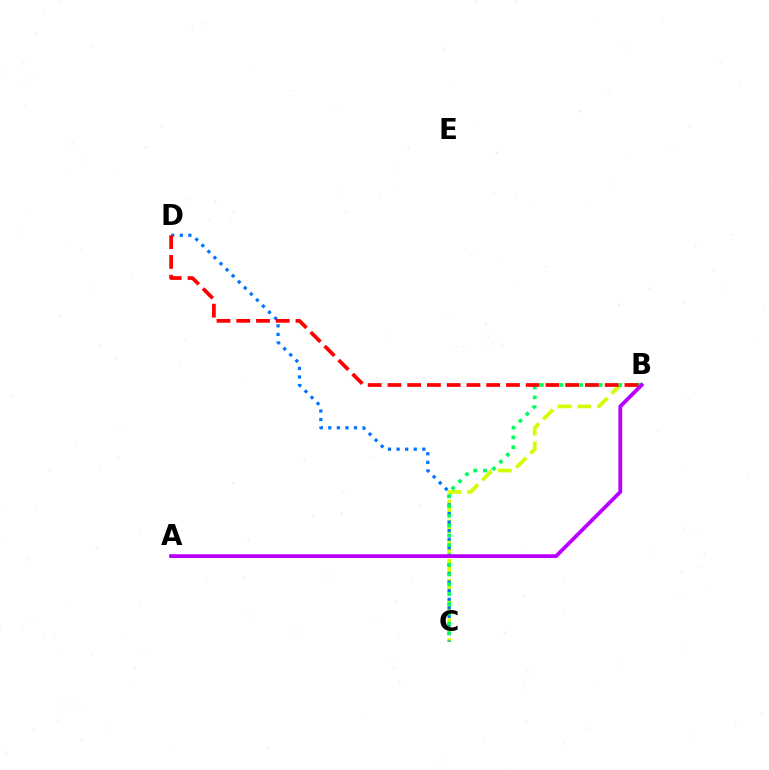{('B', 'C'): [{'color': '#d1ff00', 'line_style': 'dashed', 'thickness': 2.69}, {'color': '#00ff5c', 'line_style': 'dotted', 'thickness': 2.66}], ('C', 'D'): [{'color': '#0074ff', 'line_style': 'dotted', 'thickness': 2.33}], ('B', 'D'): [{'color': '#ff0000', 'line_style': 'dashed', 'thickness': 2.68}], ('A', 'B'): [{'color': '#b900ff', 'line_style': 'solid', 'thickness': 2.74}]}